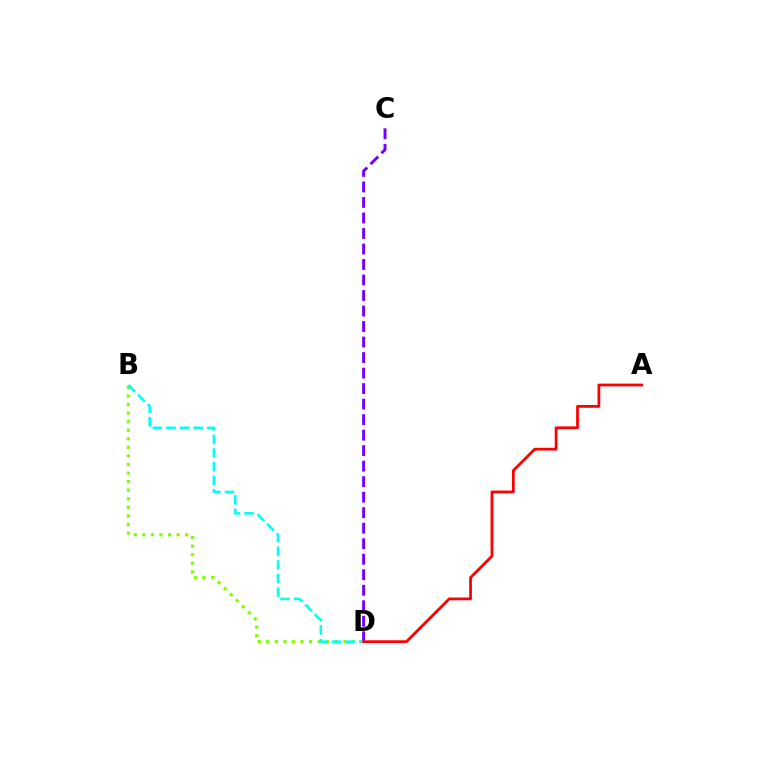{('B', 'D'): [{'color': '#84ff00', 'line_style': 'dotted', 'thickness': 2.33}, {'color': '#00fff6', 'line_style': 'dashed', 'thickness': 1.85}], ('C', 'D'): [{'color': '#7200ff', 'line_style': 'dashed', 'thickness': 2.11}], ('A', 'D'): [{'color': '#ff0000', 'line_style': 'solid', 'thickness': 2.0}]}